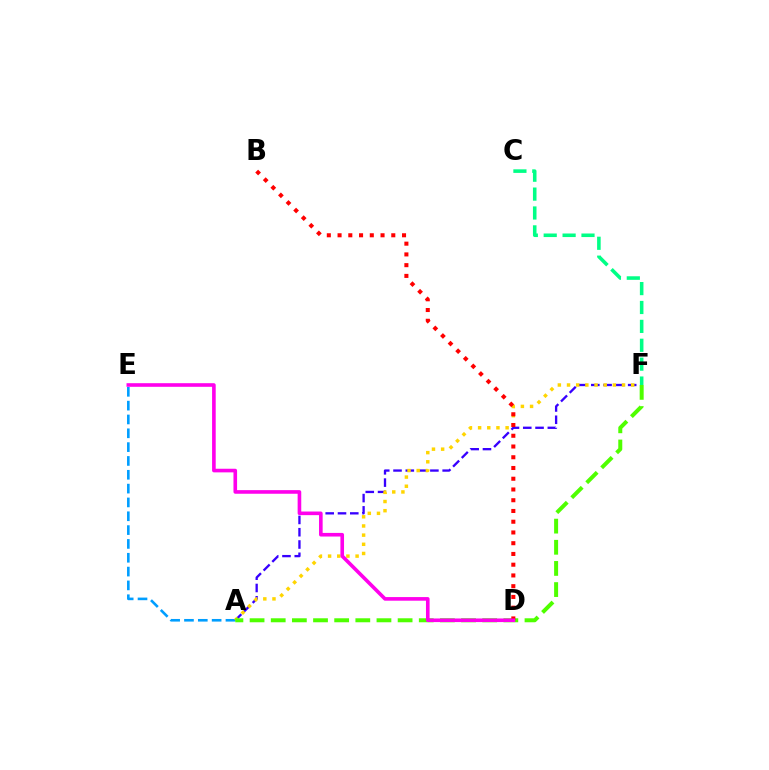{('A', 'E'): [{'color': '#009eff', 'line_style': 'dashed', 'thickness': 1.88}], ('A', 'F'): [{'color': '#3700ff', 'line_style': 'dashed', 'thickness': 1.67}, {'color': '#ffd500', 'line_style': 'dotted', 'thickness': 2.49}, {'color': '#4fff00', 'line_style': 'dashed', 'thickness': 2.87}], ('C', 'F'): [{'color': '#00ff86', 'line_style': 'dashed', 'thickness': 2.57}], ('B', 'D'): [{'color': '#ff0000', 'line_style': 'dotted', 'thickness': 2.92}], ('D', 'E'): [{'color': '#ff00ed', 'line_style': 'solid', 'thickness': 2.61}]}